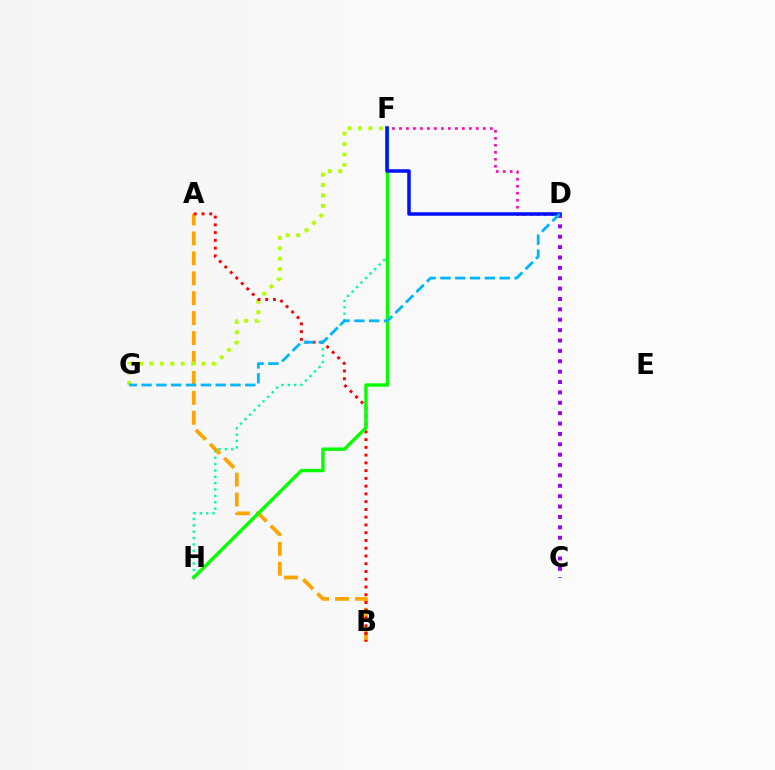{('F', 'H'): [{'color': '#00ff9d', 'line_style': 'dotted', 'thickness': 1.73}, {'color': '#08ff00', 'line_style': 'solid', 'thickness': 2.45}], ('D', 'F'): [{'color': '#ff00bd', 'line_style': 'dotted', 'thickness': 1.9}, {'color': '#0010ff', 'line_style': 'solid', 'thickness': 2.53}], ('C', 'D'): [{'color': '#9b00ff', 'line_style': 'dotted', 'thickness': 2.82}], ('A', 'B'): [{'color': '#ffa500', 'line_style': 'dashed', 'thickness': 2.71}, {'color': '#ff0000', 'line_style': 'dotted', 'thickness': 2.11}], ('F', 'G'): [{'color': '#b3ff00', 'line_style': 'dotted', 'thickness': 2.83}], ('D', 'G'): [{'color': '#00b5ff', 'line_style': 'dashed', 'thickness': 2.01}]}